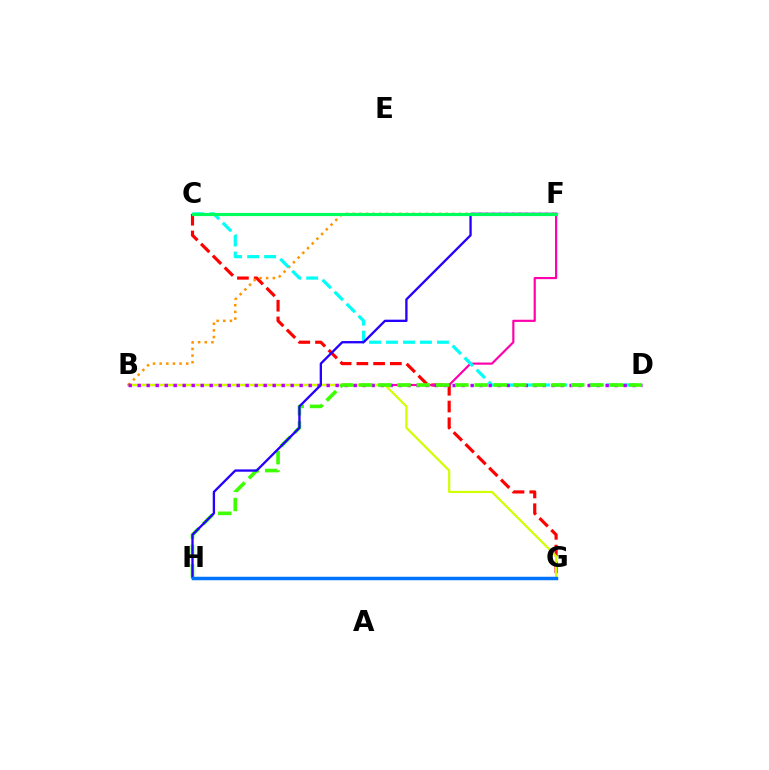{('C', 'G'): [{'color': '#ff0000', 'line_style': 'dashed', 'thickness': 2.27}], ('B', 'F'): [{'color': '#ff00ac', 'line_style': 'solid', 'thickness': 1.57}, {'color': '#ff9400', 'line_style': 'dotted', 'thickness': 1.81}], ('B', 'G'): [{'color': '#d1ff00', 'line_style': 'solid', 'thickness': 1.58}], ('C', 'D'): [{'color': '#00fff6', 'line_style': 'dashed', 'thickness': 2.31}], ('B', 'D'): [{'color': '#b900ff', 'line_style': 'dotted', 'thickness': 2.44}], ('D', 'H'): [{'color': '#3dff00', 'line_style': 'dashed', 'thickness': 2.62}], ('F', 'H'): [{'color': '#2500ff', 'line_style': 'solid', 'thickness': 1.67}], ('C', 'F'): [{'color': '#00ff5c', 'line_style': 'solid', 'thickness': 2.28}], ('G', 'H'): [{'color': '#0074ff', 'line_style': 'solid', 'thickness': 2.51}]}